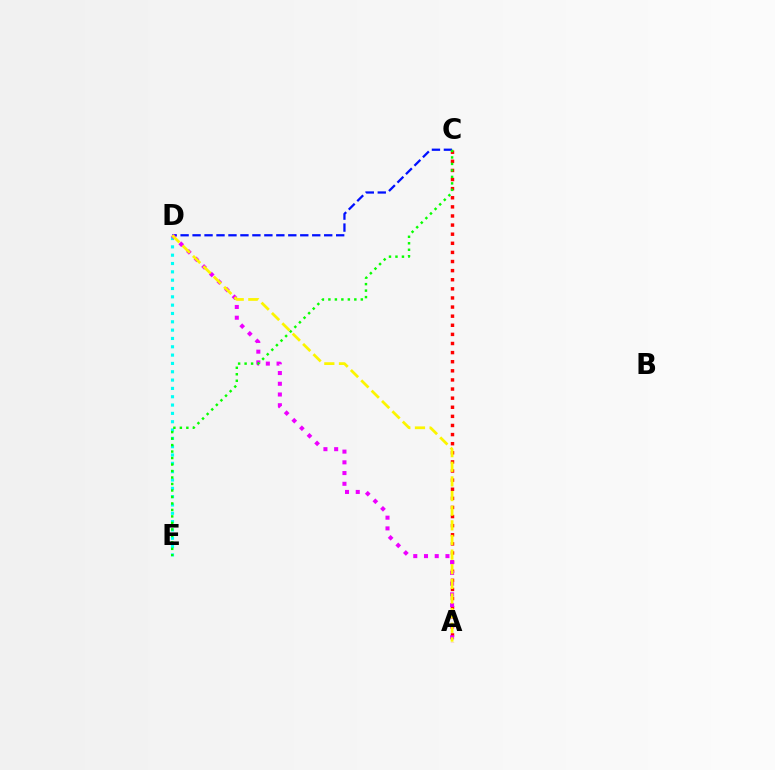{('D', 'E'): [{'color': '#00fff6', 'line_style': 'dotted', 'thickness': 2.26}], ('C', 'D'): [{'color': '#0010ff', 'line_style': 'dashed', 'thickness': 1.63}], ('A', 'C'): [{'color': '#ff0000', 'line_style': 'dotted', 'thickness': 2.47}], ('A', 'D'): [{'color': '#ee00ff', 'line_style': 'dotted', 'thickness': 2.91}, {'color': '#fcf500', 'line_style': 'dashed', 'thickness': 1.99}], ('C', 'E'): [{'color': '#08ff00', 'line_style': 'dotted', 'thickness': 1.76}]}